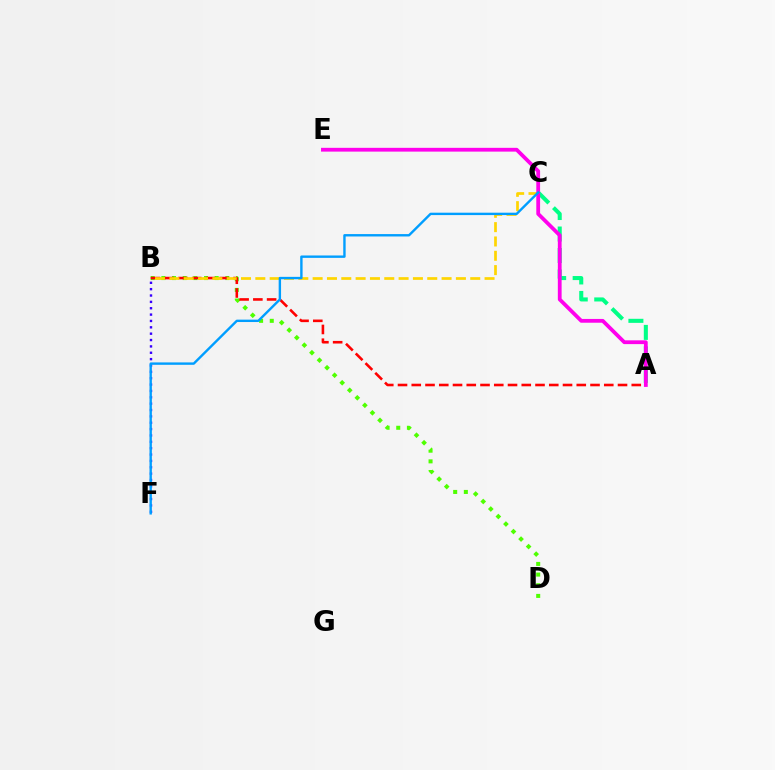{('A', 'C'): [{'color': '#00ff86', 'line_style': 'dashed', 'thickness': 2.92}], ('B', 'D'): [{'color': '#4fff00', 'line_style': 'dotted', 'thickness': 2.9}], ('B', 'F'): [{'color': '#3700ff', 'line_style': 'dotted', 'thickness': 1.73}], ('A', 'B'): [{'color': '#ff0000', 'line_style': 'dashed', 'thickness': 1.87}], ('B', 'C'): [{'color': '#ffd500', 'line_style': 'dashed', 'thickness': 1.95}], ('A', 'E'): [{'color': '#ff00ed', 'line_style': 'solid', 'thickness': 2.72}], ('C', 'F'): [{'color': '#009eff', 'line_style': 'solid', 'thickness': 1.72}]}